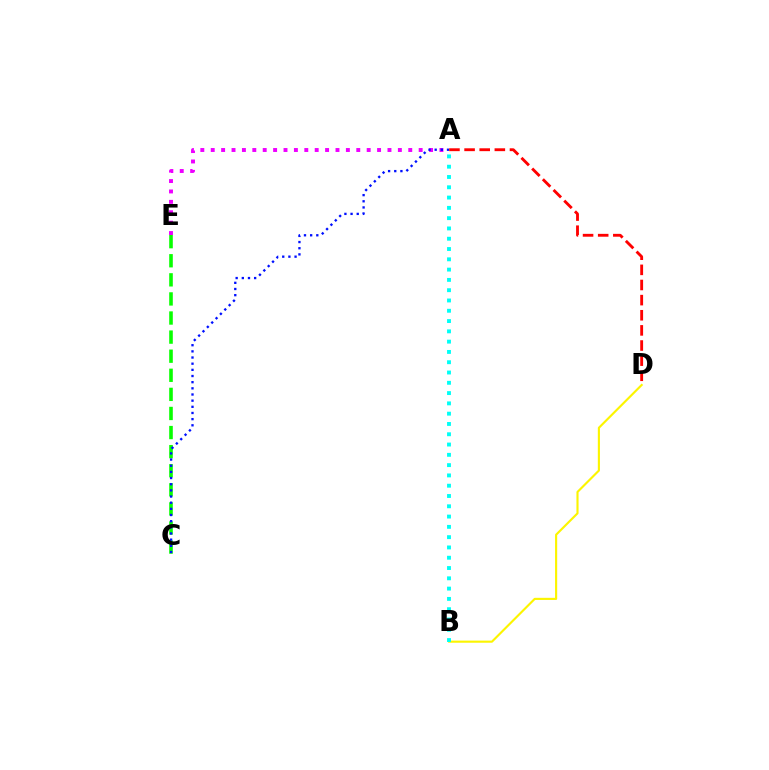{('B', 'D'): [{'color': '#fcf500', 'line_style': 'solid', 'thickness': 1.54}], ('A', 'E'): [{'color': '#ee00ff', 'line_style': 'dotted', 'thickness': 2.82}], ('C', 'E'): [{'color': '#08ff00', 'line_style': 'dashed', 'thickness': 2.59}], ('A', 'C'): [{'color': '#0010ff', 'line_style': 'dotted', 'thickness': 1.67}], ('A', 'B'): [{'color': '#00fff6', 'line_style': 'dotted', 'thickness': 2.8}], ('A', 'D'): [{'color': '#ff0000', 'line_style': 'dashed', 'thickness': 2.06}]}